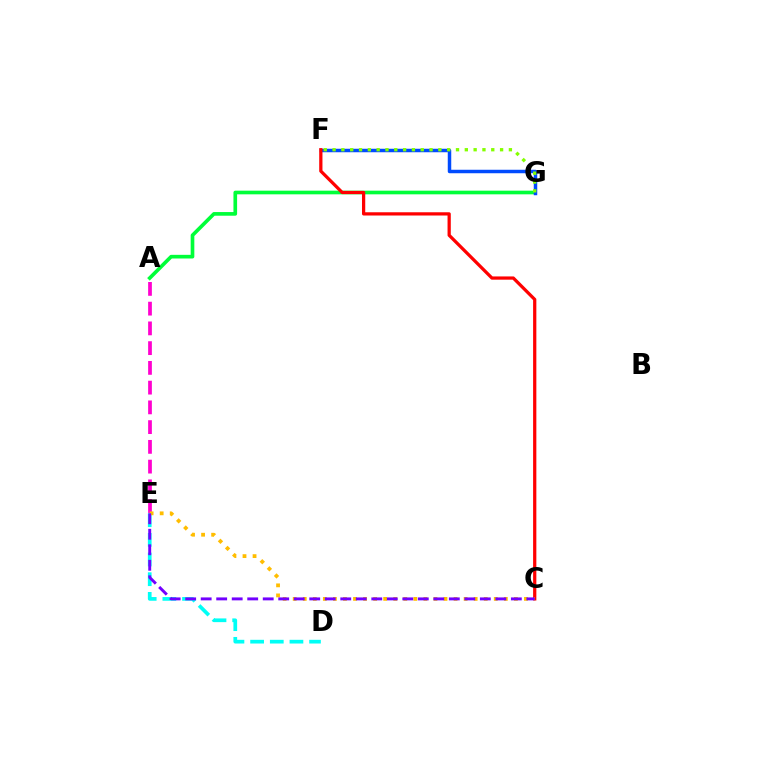{('A', 'E'): [{'color': '#ff00cf', 'line_style': 'dashed', 'thickness': 2.68}], ('A', 'G'): [{'color': '#00ff39', 'line_style': 'solid', 'thickness': 2.63}], ('D', 'E'): [{'color': '#00fff6', 'line_style': 'dashed', 'thickness': 2.67}], ('F', 'G'): [{'color': '#004bff', 'line_style': 'solid', 'thickness': 2.5}, {'color': '#84ff00', 'line_style': 'dotted', 'thickness': 2.4}], ('C', 'F'): [{'color': '#ff0000', 'line_style': 'solid', 'thickness': 2.34}], ('C', 'E'): [{'color': '#ffbd00', 'line_style': 'dotted', 'thickness': 2.73}, {'color': '#7200ff', 'line_style': 'dashed', 'thickness': 2.11}]}